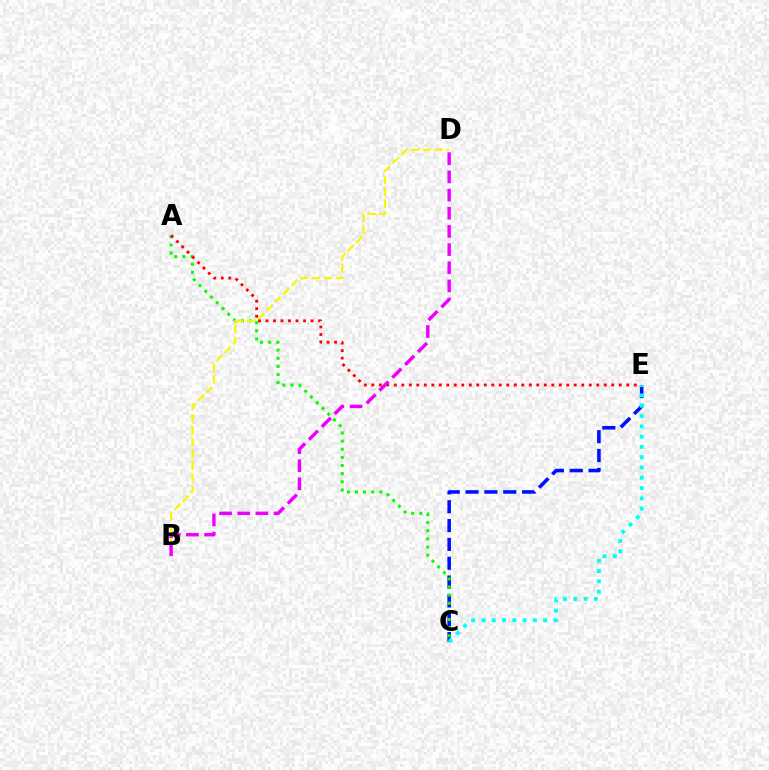{('C', 'E'): [{'color': '#0010ff', 'line_style': 'dashed', 'thickness': 2.56}, {'color': '#00fff6', 'line_style': 'dotted', 'thickness': 2.8}], ('A', 'C'): [{'color': '#08ff00', 'line_style': 'dotted', 'thickness': 2.21}], ('B', 'D'): [{'color': '#fcf500', 'line_style': 'dashed', 'thickness': 1.61}, {'color': '#ee00ff', 'line_style': 'dashed', 'thickness': 2.47}], ('A', 'E'): [{'color': '#ff0000', 'line_style': 'dotted', 'thickness': 2.04}]}